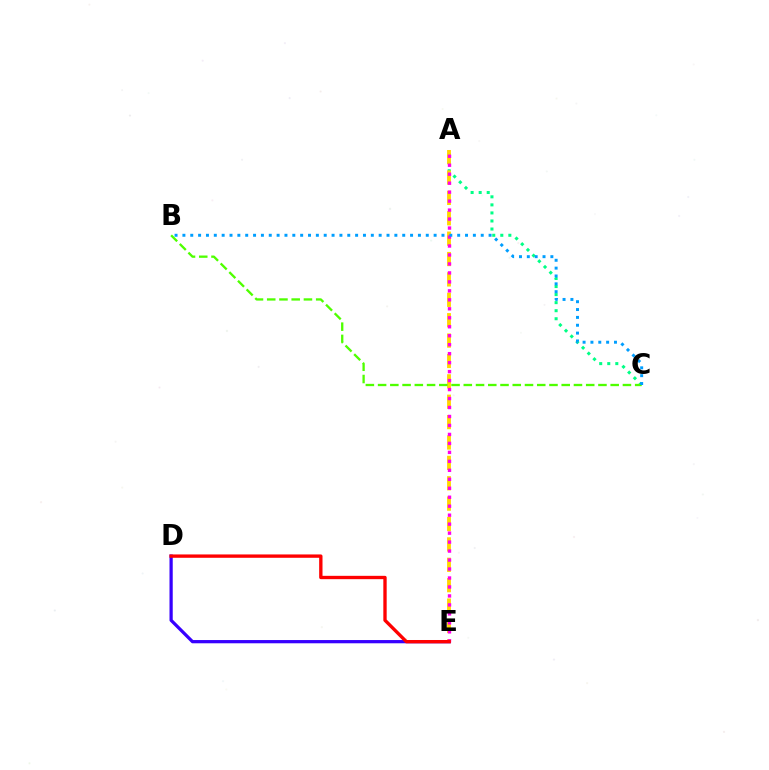{('A', 'C'): [{'color': '#00ff86', 'line_style': 'dotted', 'thickness': 2.19}], ('D', 'E'): [{'color': '#3700ff', 'line_style': 'solid', 'thickness': 2.33}, {'color': '#ff0000', 'line_style': 'solid', 'thickness': 2.41}], ('A', 'E'): [{'color': '#ffd500', 'line_style': 'dashed', 'thickness': 2.77}, {'color': '#ff00ed', 'line_style': 'dotted', 'thickness': 2.44}], ('B', 'C'): [{'color': '#4fff00', 'line_style': 'dashed', 'thickness': 1.66}, {'color': '#009eff', 'line_style': 'dotted', 'thickness': 2.13}]}